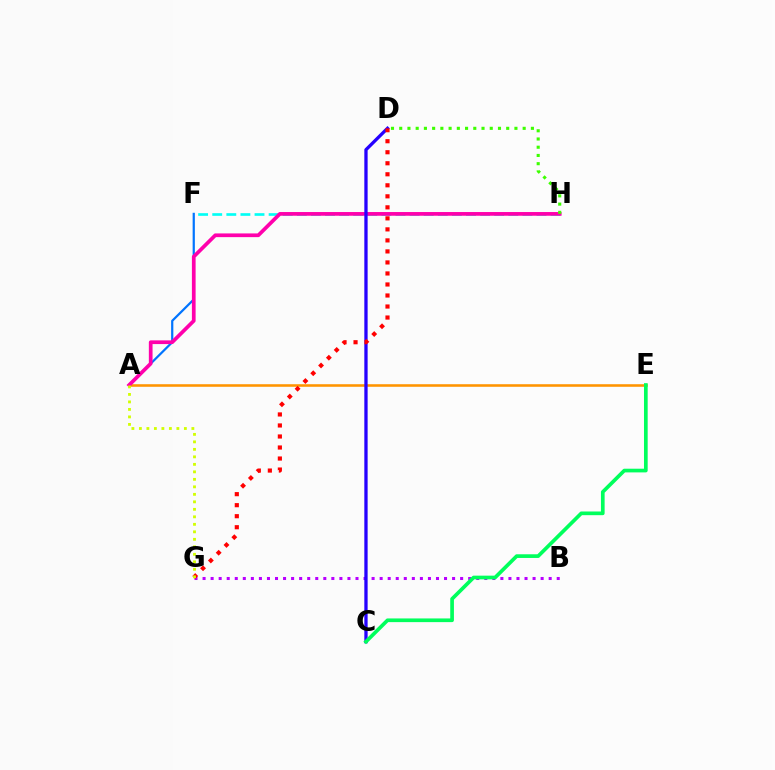{('B', 'G'): [{'color': '#b900ff', 'line_style': 'dotted', 'thickness': 2.19}], ('A', 'F'): [{'color': '#0074ff', 'line_style': 'solid', 'thickness': 1.6}], ('A', 'E'): [{'color': '#ff9400', 'line_style': 'solid', 'thickness': 1.85}], ('F', 'H'): [{'color': '#00fff6', 'line_style': 'dashed', 'thickness': 1.92}], ('A', 'H'): [{'color': '#ff00ac', 'line_style': 'solid', 'thickness': 2.67}], ('C', 'D'): [{'color': '#2500ff', 'line_style': 'solid', 'thickness': 2.37}], ('D', 'G'): [{'color': '#ff0000', 'line_style': 'dotted', 'thickness': 2.99}], ('C', 'E'): [{'color': '#00ff5c', 'line_style': 'solid', 'thickness': 2.65}], ('A', 'G'): [{'color': '#d1ff00', 'line_style': 'dotted', 'thickness': 2.04}], ('D', 'H'): [{'color': '#3dff00', 'line_style': 'dotted', 'thickness': 2.24}]}